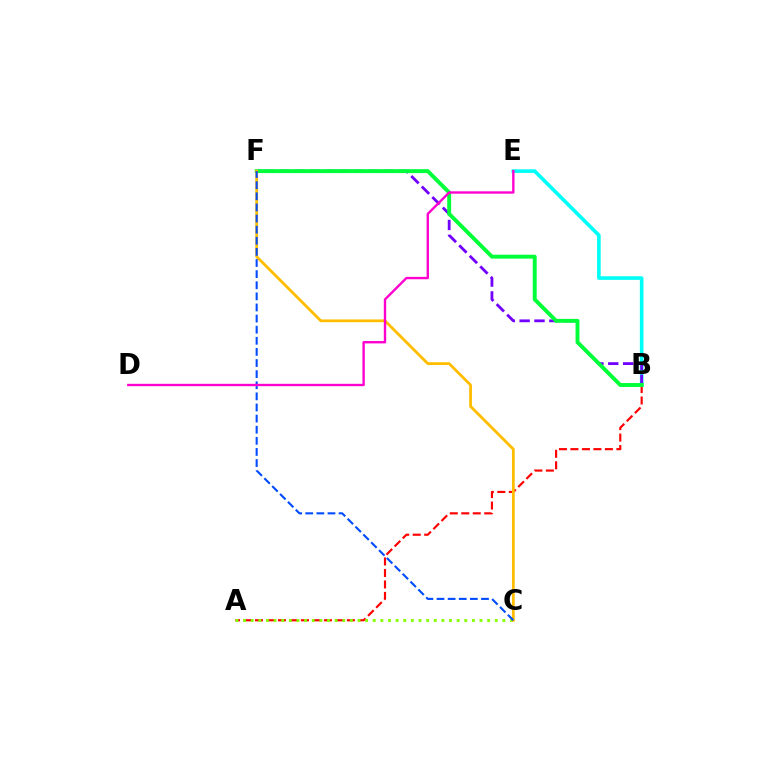{('B', 'E'): [{'color': '#00fff6', 'line_style': 'solid', 'thickness': 2.6}], ('B', 'F'): [{'color': '#7200ff', 'line_style': 'dashed', 'thickness': 2.02}, {'color': '#00ff39', 'line_style': 'solid', 'thickness': 2.82}], ('A', 'B'): [{'color': '#ff0000', 'line_style': 'dashed', 'thickness': 1.56}], ('A', 'C'): [{'color': '#84ff00', 'line_style': 'dotted', 'thickness': 2.07}], ('C', 'F'): [{'color': '#ffbd00', 'line_style': 'solid', 'thickness': 2.01}, {'color': '#004bff', 'line_style': 'dashed', 'thickness': 1.51}], ('D', 'E'): [{'color': '#ff00cf', 'line_style': 'solid', 'thickness': 1.71}]}